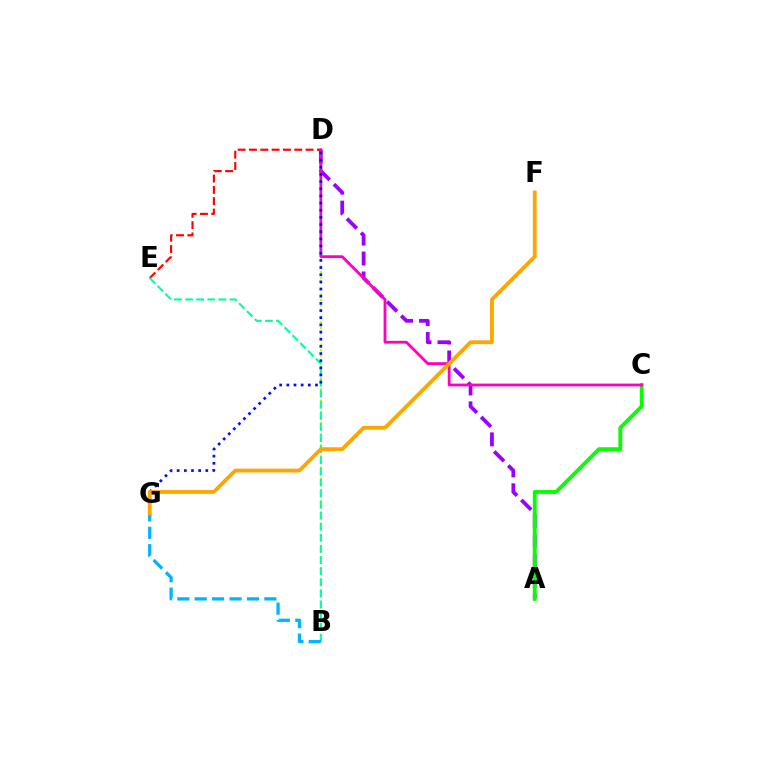{('A', 'D'): [{'color': '#9b00ff', 'line_style': 'dashed', 'thickness': 2.71}], ('D', 'E'): [{'color': '#ff0000', 'line_style': 'dashed', 'thickness': 1.54}], ('B', 'D'): [{'color': '#b3ff00', 'line_style': 'dotted', 'thickness': 1.52}], ('B', 'E'): [{'color': '#00ff9d', 'line_style': 'dashed', 'thickness': 1.51}], ('B', 'G'): [{'color': '#00b5ff', 'line_style': 'dashed', 'thickness': 2.37}], ('A', 'C'): [{'color': '#08ff00', 'line_style': 'solid', 'thickness': 2.78}], ('C', 'D'): [{'color': '#ff00bd', 'line_style': 'solid', 'thickness': 2.01}], ('D', 'G'): [{'color': '#0010ff', 'line_style': 'dotted', 'thickness': 1.95}], ('F', 'G'): [{'color': '#ffa500', 'line_style': 'solid', 'thickness': 2.74}]}